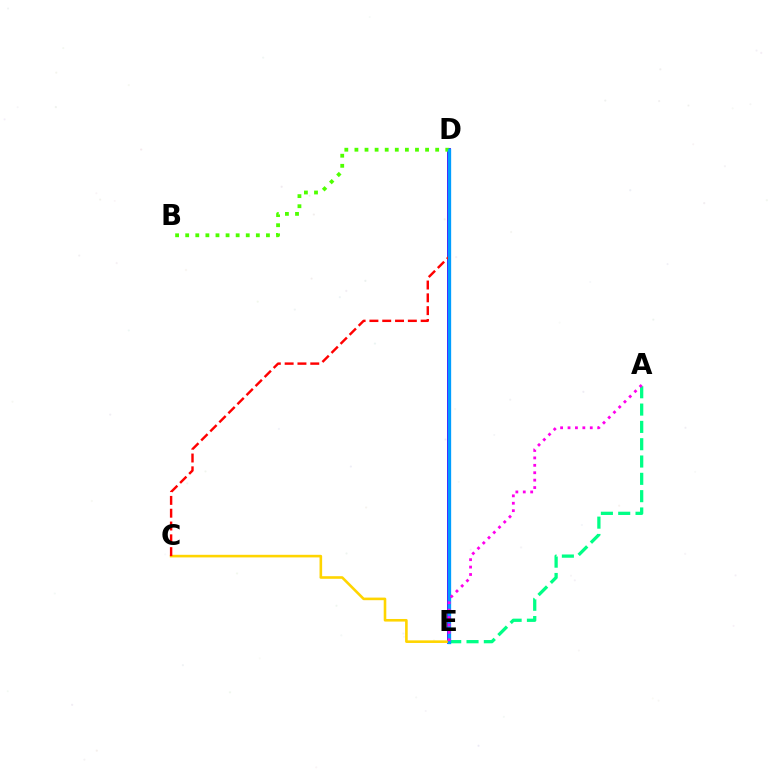{('D', 'E'): [{'color': '#3700ff', 'line_style': 'solid', 'thickness': 2.73}, {'color': '#009eff', 'line_style': 'solid', 'thickness': 2.38}], ('A', 'E'): [{'color': '#00ff86', 'line_style': 'dashed', 'thickness': 2.35}, {'color': '#ff00ed', 'line_style': 'dotted', 'thickness': 2.01}], ('C', 'E'): [{'color': '#ffd500', 'line_style': 'solid', 'thickness': 1.87}], ('C', 'D'): [{'color': '#ff0000', 'line_style': 'dashed', 'thickness': 1.74}], ('B', 'D'): [{'color': '#4fff00', 'line_style': 'dotted', 'thickness': 2.74}]}